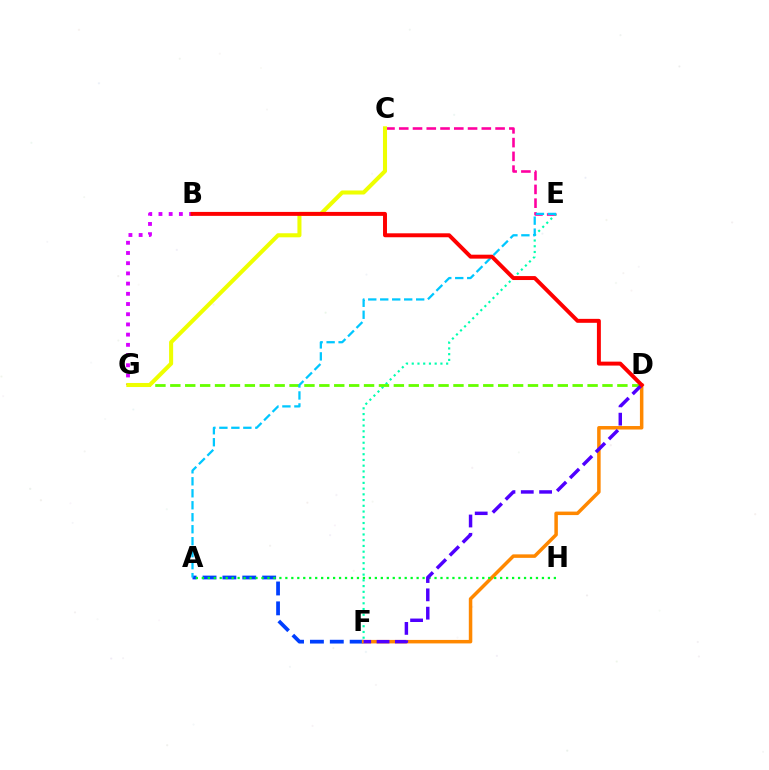{('C', 'E'): [{'color': '#ff00a0', 'line_style': 'dashed', 'thickness': 1.87}], ('A', 'F'): [{'color': '#003fff', 'line_style': 'dashed', 'thickness': 2.7}], ('D', 'F'): [{'color': '#ff8800', 'line_style': 'solid', 'thickness': 2.52}, {'color': '#4f00ff', 'line_style': 'dashed', 'thickness': 2.49}], ('E', 'F'): [{'color': '#00ffaf', 'line_style': 'dotted', 'thickness': 1.56}], ('D', 'G'): [{'color': '#66ff00', 'line_style': 'dashed', 'thickness': 2.02}], ('A', 'E'): [{'color': '#00c7ff', 'line_style': 'dashed', 'thickness': 1.63}], ('B', 'G'): [{'color': '#d600ff', 'line_style': 'dotted', 'thickness': 2.77}], ('A', 'H'): [{'color': '#00ff27', 'line_style': 'dotted', 'thickness': 1.62}], ('C', 'G'): [{'color': '#eeff00', 'line_style': 'solid', 'thickness': 2.92}], ('B', 'D'): [{'color': '#ff0000', 'line_style': 'solid', 'thickness': 2.84}]}